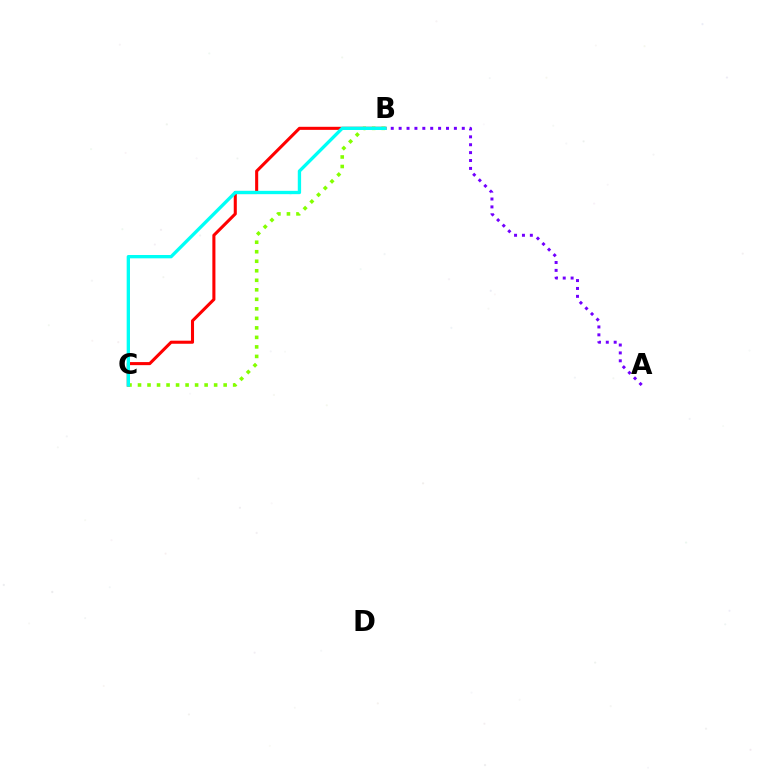{('B', 'C'): [{'color': '#ff0000', 'line_style': 'solid', 'thickness': 2.21}, {'color': '#84ff00', 'line_style': 'dotted', 'thickness': 2.59}, {'color': '#00fff6', 'line_style': 'solid', 'thickness': 2.39}], ('A', 'B'): [{'color': '#7200ff', 'line_style': 'dotted', 'thickness': 2.14}]}